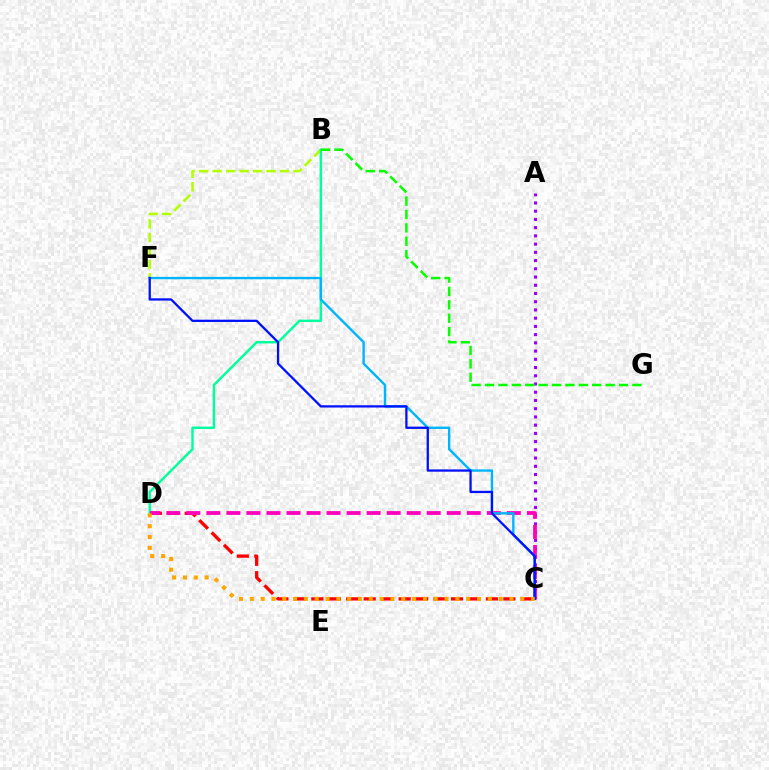{('B', 'F'): [{'color': '#b3ff00', 'line_style': 'dashed', 'thickness': 1.83}], ('A', 'C'): [{'color': '#9b00ff', 'line_style': 'dotted', 'thickness': 2.24}], ('C', 'D'): [{'color': '#ff0000', 'line_style': 'dashed', 'thickness': 2.37}, {'color': '#ff00bd', 'line_style': 'dashed', 'thickness': 2.72}, {'color': '#ffa500', 'line_style': 'dotted', 'thickness': 2.94}], ('B', 'D'): [{'color': '#00ff9d', 'line_style': 'solid', 'thickness': 1.74}], ('C', 'F'): [{'color': '#00b5ff', 'line_style': 'solid', 'thickness': 1.72}, {'color': '#0010ff', 'line_style': 'solid', 'thickness': 1.64}], ('B', 'G'): [{'color': '#08ff00', 'line_style': 'dashed', 'thickness': 1.82}]}